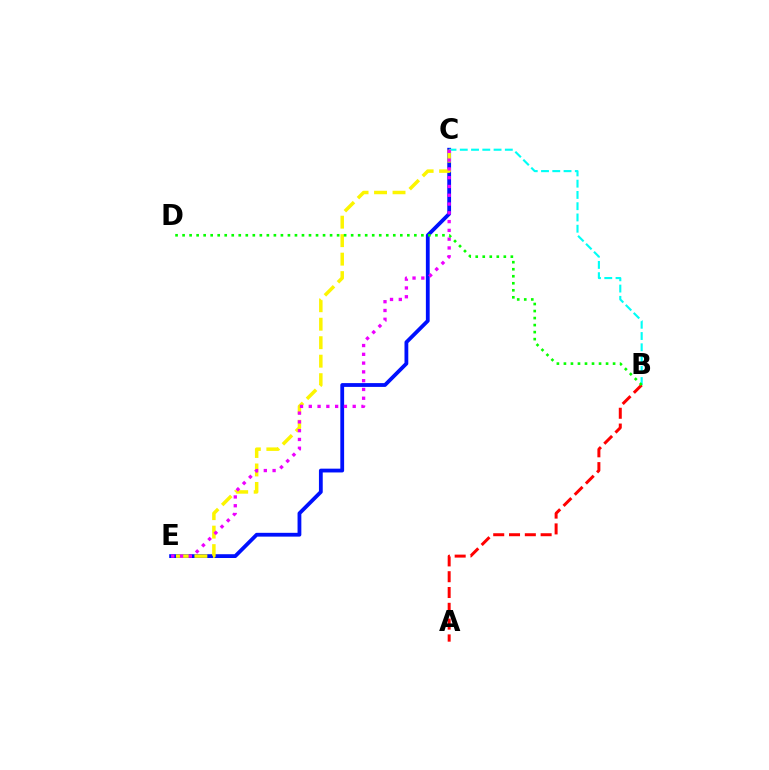{('C', 'E'): [{'color': '#0010ff', 'line_style': 'solid', 'thickness': 2.73}, {'color': '#fcf500', 'line_style': 'dashed', 'thickness': 2.51}, {'color': '#ee00ff', 'line_style': 'dotted', 'thickness': 2.39}], ('A', 'B'): [{'color': '#ff0000', 'line_style': 'dashed', 'thickness': 2.15}], ('B', 'C'): [{'color': '#00fff6', 'line_style': 'dashed', 'thickness': 1.53}], ('B', 'D'): [{'color': '#08ff00', 'line_style': 'dotted', 'thickness': 1.91}]}